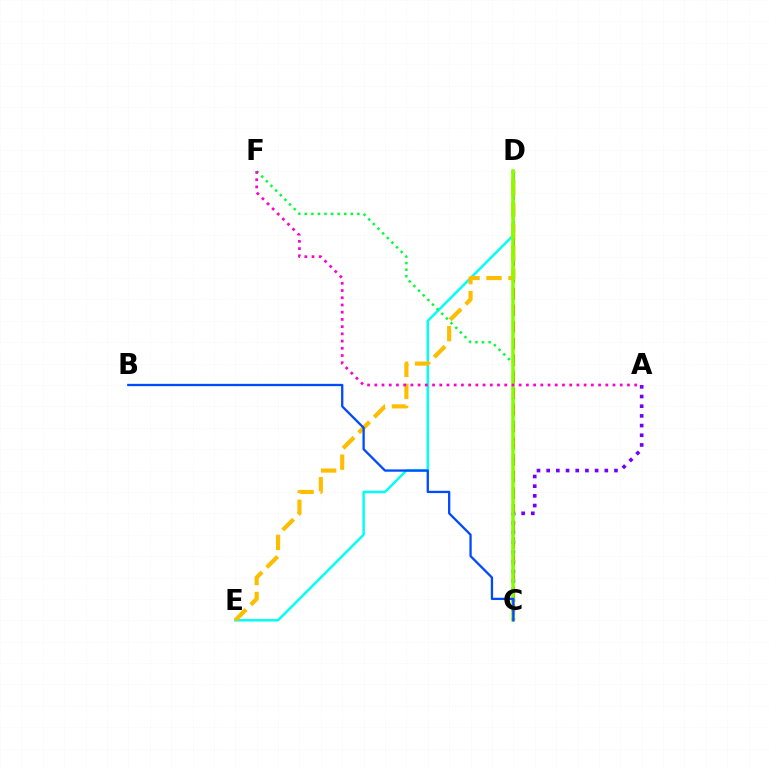{('C', 'D'): [{'color': '#ff0000', 'line_style': 'dashed', 'thickness': 2.26}, {'color': '#84ff00', 'line_style': 'solid', 'thickness': 2.53}], ('D', 'E'): [{'color': '#00fff6', 'line_style': 'solid', 'thickness': 1.79}, {'color': '#ffbd00', 'line_style': 'dashed', 'thickness': 2.99}], ('A', 'C'): [{'color': '#7200ff', 'line_style': 'dotted', 'thickness': 2.63}], ('C', 'F'): [{'color': '#00ff39', 'line_style': 'dotted', 'thickness': 1.78}], ('B', 'C'): [{'color': '#004bff', 'line_style': 'solid', 'thickness': 1.66}], ('A', 'F'): [{'color': '#ff00cf', 'line_style': 'dotted', 'thickness': 1.96}]}